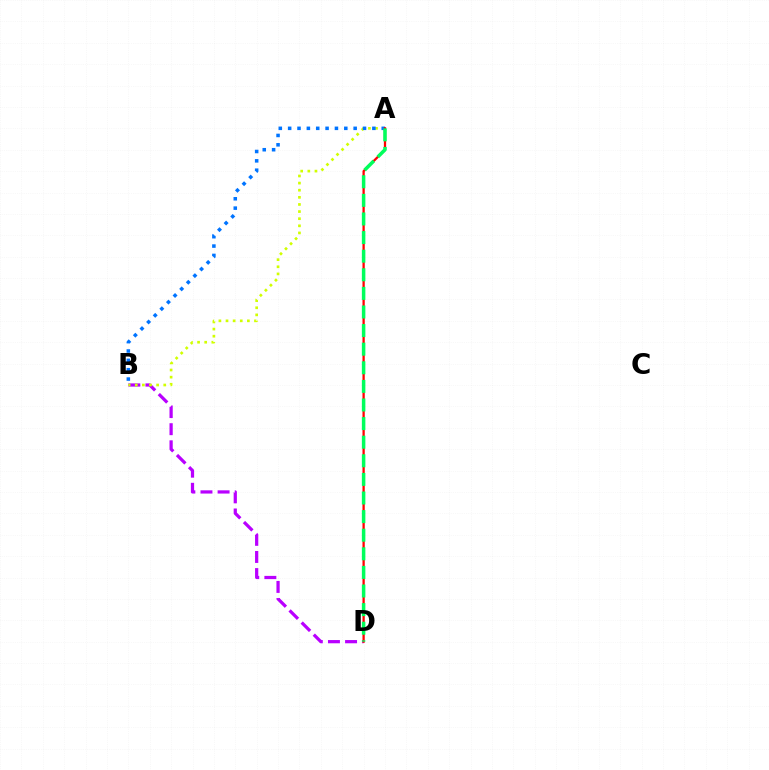{('B', 'D'): [{'color': '#b900ff', 'line_style': 'dashed', 'thickness': 2.33}], ('A', 'B'): [{'color': '#d1ff00', 'line_style': 'dotted', 'thickness': 1.93}, {'color': '#0074ff', 'line_style': 'dotted', 'thickness': 2.54}], ('A', 'D'): [{'color': '#ff0000', 'line_style': 'solid', 'thickness': 1.63}, {'color': '#00ff5c', 'line_style': 'dashed', 'thickness': 2.53}]}